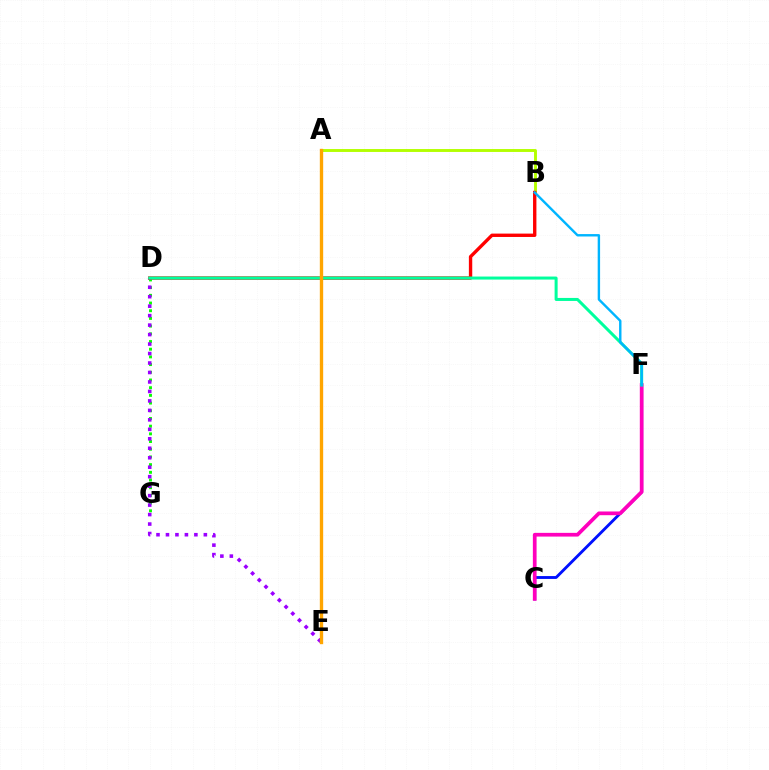{('A', 'B'): [{'color': '#b3ff00', 'line_style': 'solid', 'thickness': 2.09}], ('C', 'F'): [{'color': '#0010ff', 'line_style': 'solid', 'thickness': 2.06}, {'color': '#ff00bd', 'line_style': 'solid', 'thickness': 2.67}], ('D', 'G'): [{'color': '#08ff00', 'line_style': 'dotted', 'thickness': 2.09}], ('D', 'E'): [{'color': '#9b00ff', 'line_style': 'dotted', 'thickness': 2.57}], ('B', 'D'): [{'color': '#ff0000', 'line_style': 'solid', 'thickness': 2.43}], ('D', 'F'): [{'color': '#00ff9d', 'line_style': 'solid', 'thickness': 2.17}], ('B', 'F'): [{'color': '#00b5ff', 'line_style': 'solid', 'thickness': 1.73}], ('A', 'E'): [{'color': '#ffa500', 'line_style': 'solid', 'thickness': 2.41}]}